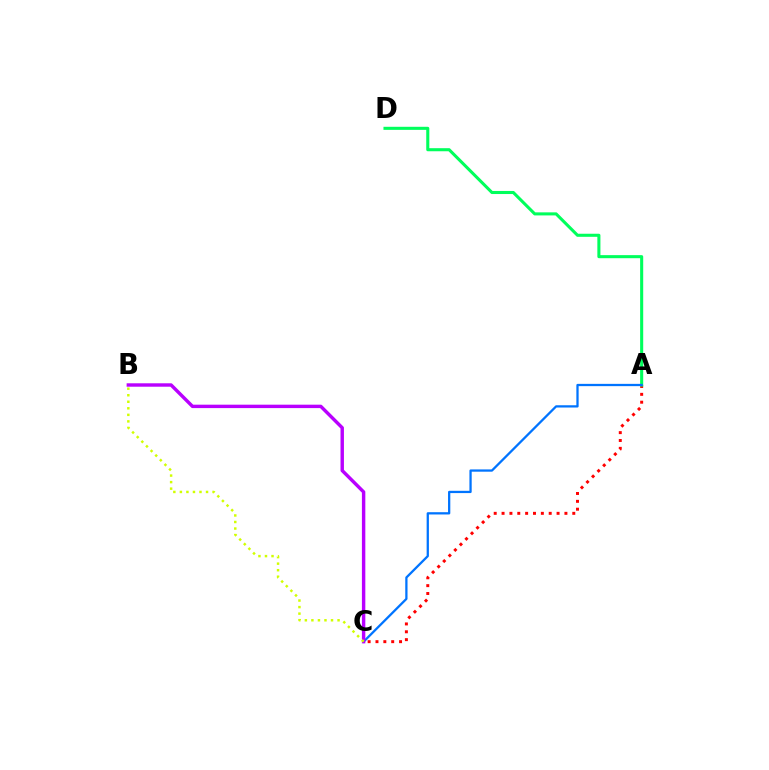{('A', 'C'): [{'color': '#ff0000', 'line_style': 'dotted', 'thickness': 2.13}, {'color': '#0074ff', 'line_style': 'solid', 'thickness': 1.64}], ('A', 'D'): [{'color': '#00ff5c', 'line_style': 'solid', 'thickness': 2.21}], ('B', 'C'): [{'color': '#b900ff', 'line_style': 'solid', 'thickness': 2.46}, {'color': '#d1ff00', 'line_style': 'dotted', 'thickness': 1.78}]}